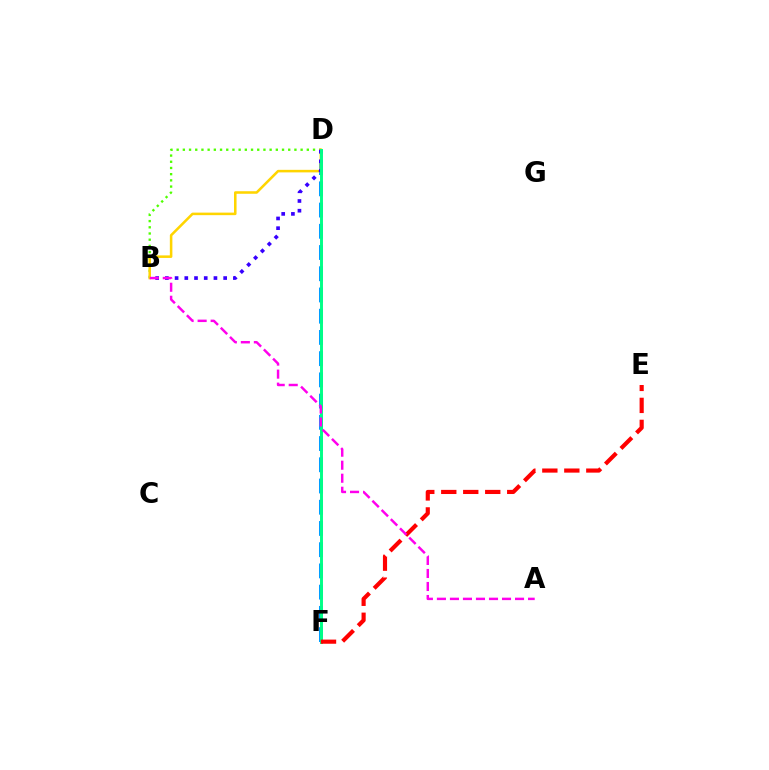{('D', 'F'): [{'color': '#009eff', 'line_style': 'dashed', 'thickness': 2.88}, {'color': '#00ff86', 'line_style': 'solid', 'thickness': 2.12}], ('B', 'D'): [{'color': '#4fff00', 'line_style': 'dotted', 'thickness': 1.68}, {'color': '#ffd500', 'line_style': 'solid', 'thickness': 1.83}, {'color': '#3700ff', 'line_style': 'dotted', 'thickness': 2.64}], ('E', 'F'): [{'color': '#ff0000', 'line_style': 'dashed', 'thickness': 2.99}], ('A', 'B'): [{'color': '#ff00ed', 'line_style': 'dashed', 'thickness': 1.77}]}